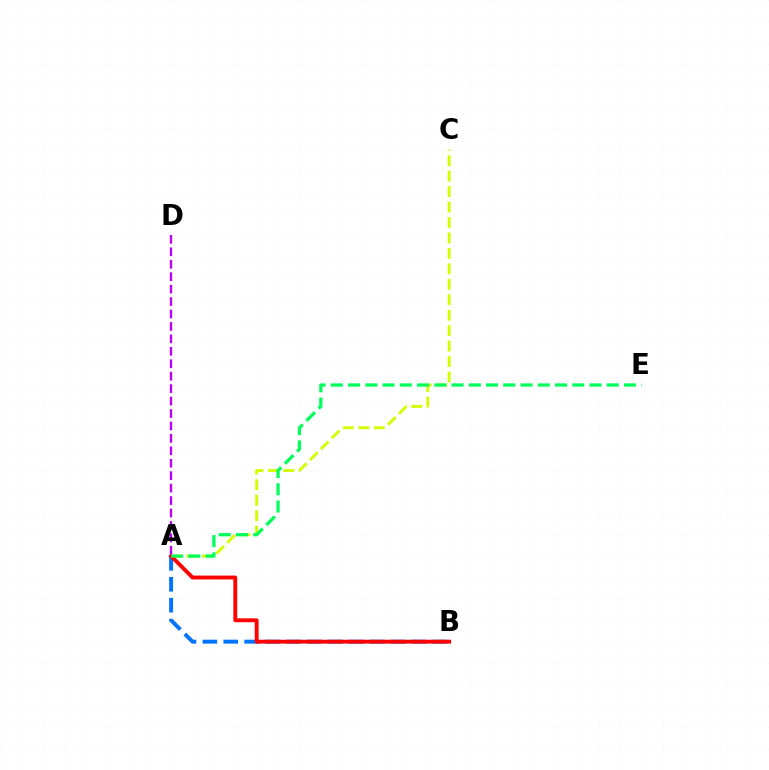{('A', 'C'): [{'color': '#d1ff00', 'line_style': 'dashed', 'thickness': 2.1}], ('A', 'B'): [{'color': '#0074ff', 'line_style': 'dashed', 'thickness': 2.84}, {'color': '#ff0000', 'line_style': 'solid', 'thickness': 2.8}], ('A', 'D'): [{'color': '#b900ff', 'line_style': 'dashed', 'thickness': 1.69}], ('A', 'E'): [{'color': '#00ff5c', 'line_style': 'dashed', 'thickness': 2.34}]}